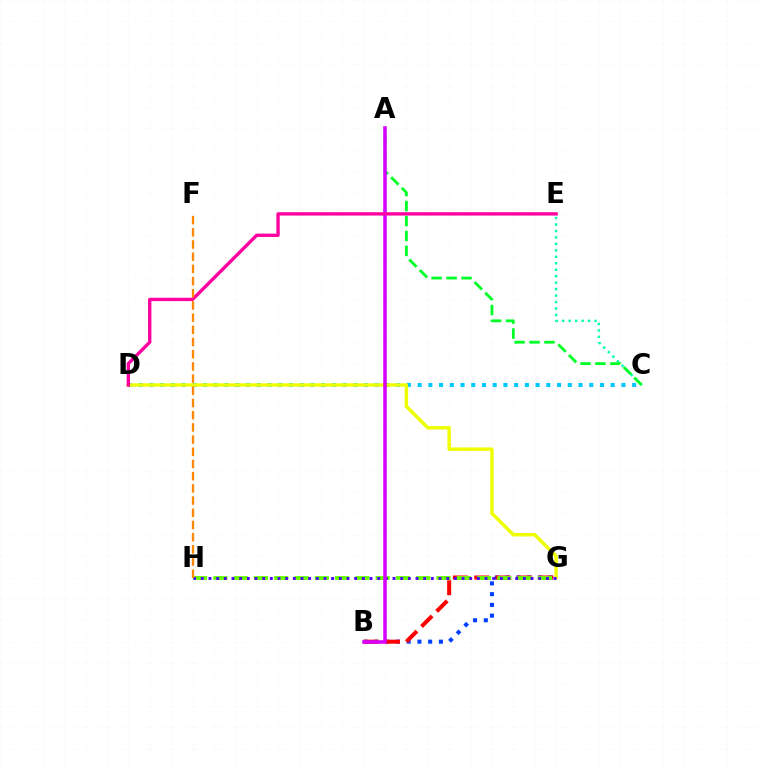{('C', 'D'): [{'color': '#00c7ff', 'line_style': 'dotted', 'thickness': 2.91}], ('B', 'G'): [{'color': '#003fff', 'line_style': 'dotted', 'thickness': 2.92}, {'color': '#ff0000', 'line_style': 'dashed', 'thickness': 2.91}], ('D', 'G'): [{'color': '#eeff00', 'line_style': 'solid', 'thickness': 2.45}], ('C', 'E'): [{'color': '#00ffaf', 'line_style': 'dotted', 'thickness': 1.76}], ('A', 'C'): [{'color': '#00ff27', 'line_style': 'dashed', 'thickness': 2.03}], ('G', 'H'): [{'color': '#66ff00', 'line_style': 'dashed', 'thickness': 2.76}, {'color': '#4f00ff', 'line_style': 'dotted', 'thickness': 2.08}], ('A', 'B'): [{'color': '#d600ff', 'line_style': 'solid', 'thickness': 2.54}], ('D', 'E'): [{'color': '#ff00a0', 'line_style': 'solid', 'thickness': 2.41}], ('F', 'H'): [{'color': '#ff8800', 'line_style': 'dashed', 'thickness': 1.66}]}